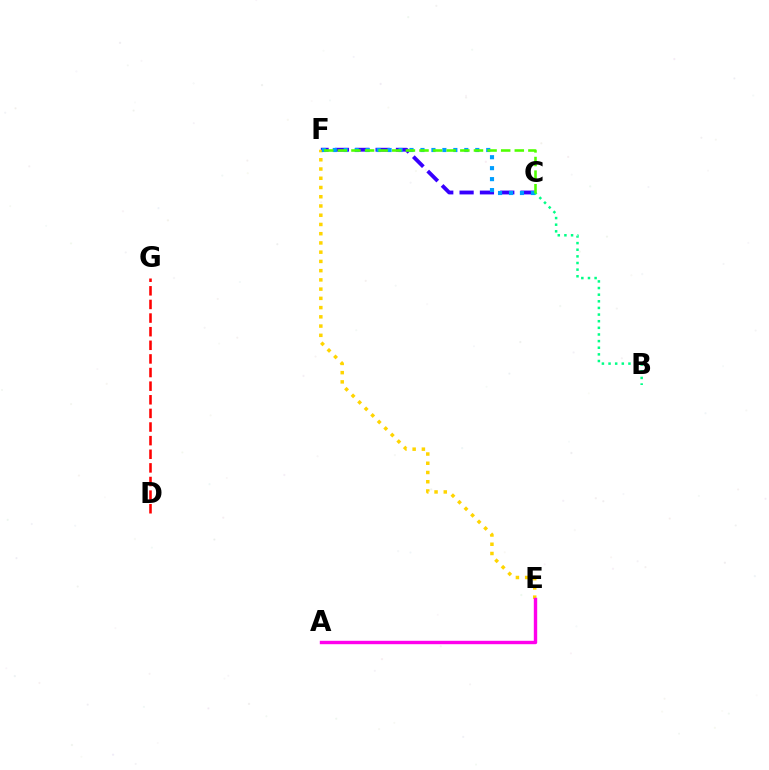{('C', 'F'): [{'color': '#3700ff', 'line_style': 'dashed', 'thickness': 2.76}, {'color': '#009eff', 'line_style': 'dotted', 'thickness': 2.98}, {'color': '#4fff00', 'line_style': 'dashed', 'thickness': 1.85}], ('B', 'C'): [{'color': '#00ff86', 'line_style': 'dotted', 'thickness': 1.8}], ('E', 'F'): [{'color': '#ffd500', 'line_style': 'dotted', 'thickness': 2.51}], ('D', 'G'): [{'color': '#ff0000', 'line_style': 'dashed', 'thickness': 1.85}], ('A', 'E'): [{'color': '#ff00ed', 'line_style': 'solid', 'thickness': 2.45}]}